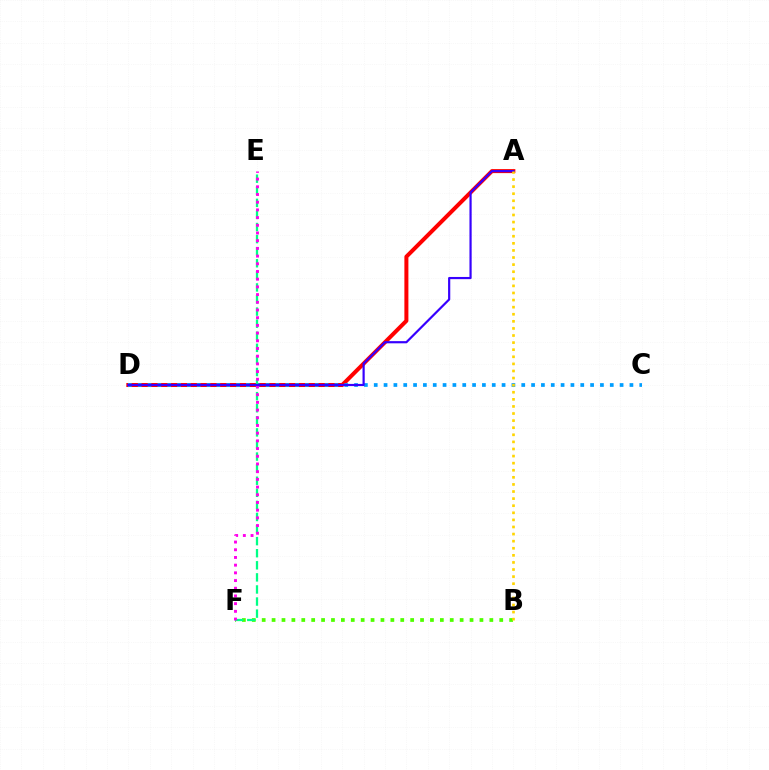{('A', 'D'): [{'color': '#ff0000', 'line_style': 'solid', 'thickness': 2.89}, {'color': '#3700ff', 'line_style': 'solid', 'thickness': 1.58}], ('C', 'D'): [{'color': '#009eff', 'line_style': 'dotted', 'thickness': 2.67}], ('B', 'F'): [{'color': '#4fff00', 'line_style': 'dotted', 'thickness': 2.69}], ('E', 'F'): [{'color': '#00ff86', 'line_style': 'dashed', 'thickness': 1.64}, {'color': '#ff00ed', 'line_style': 'dotted', 'thickness': 2.09}], ('A', 'B'): [{'color': '#ffd500', 'line_style': 'dotted', 'thickness': 1.93}]}